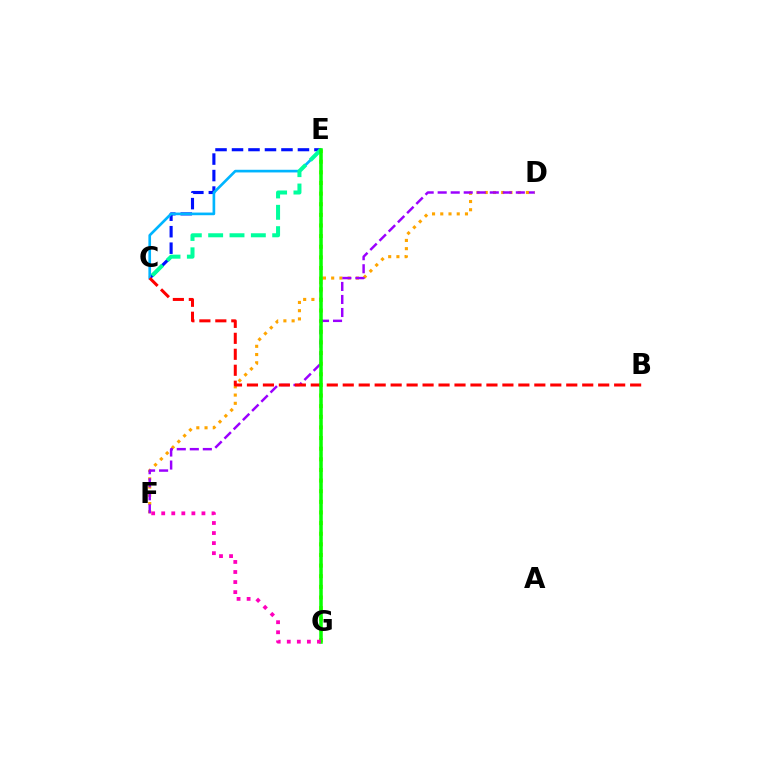{('E', 'G'): [{'color': '#b3ff00', 'line_style': 'dotted', 'thickness': 2.89}, {'color': '#08ff00', 'line_style': 'solid', 'thickness': 2.54}], ('C', 'E'): [{'color': '#0010ff', 'line_style': 'dashed', 'thickness': 2.24}, {'color': '#00b5ff', 'line_style': 'solid', 'thickness': 1.91}, {'color': '#00ff9d', 'line_style': 'dashed', 'thickness': 2.9}], ('D', 'F'): [{'color': '#ffa500', 'line_style': 'dotted', 'thickness': 2.24}, {'color': '#9b00ff', 'line_style': 'dashed', 'thickness': 1.77}], ('B', 'C'): [{'color': '#ff0000', 'line_style': 'dashed', 'thickness': 2.17}], ('F', 'G'): [{'color': '#ff00bd', 'line_style': 'dotted', 'thickness': 2.73}]}